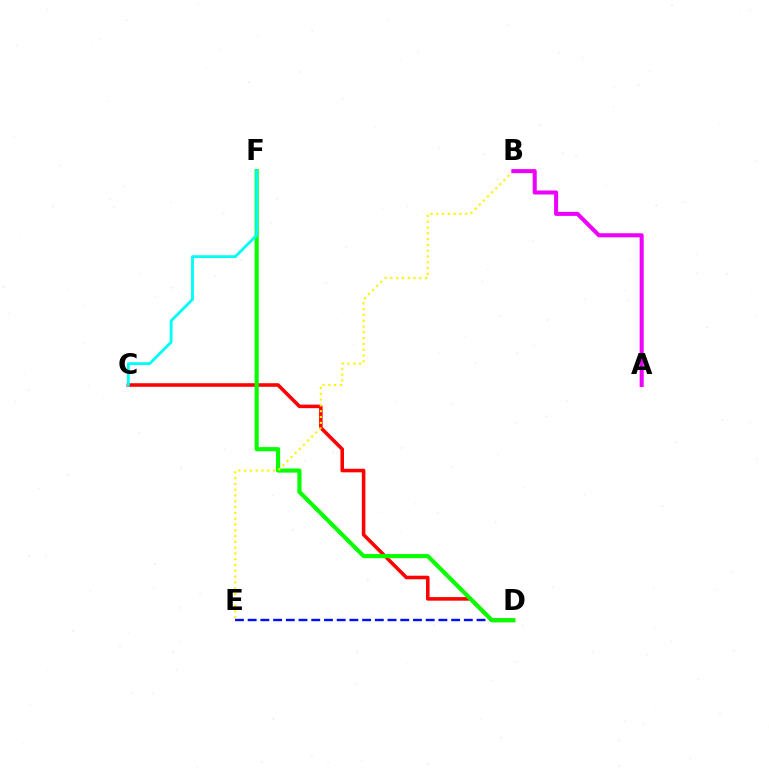{('C', 'D'): [{'color': '#ff0000', 'line_style': 'solid', 'thickness': 2.57}], ('D', 'E'): [{'color': '#0010ff', 'line_style': 'dashed', 'thickness': 1.73}], ('D', 'F'): [{'color': '#08ff00', 'line_style': 'solid', 'thickness': 2.98}], ('B', 'E'): [{'color': '#fcf500', 'line_style': 'dotted', 'thickness': 1.57}], ('C', 'F'): [{'color': '#00fff6', 'line_style': 'solid', 'thickness': 2.05}], ('A', 'B'): [{'color': '#ee00ff', 'line_style': 'solid', 'thickness': 2.9}]}